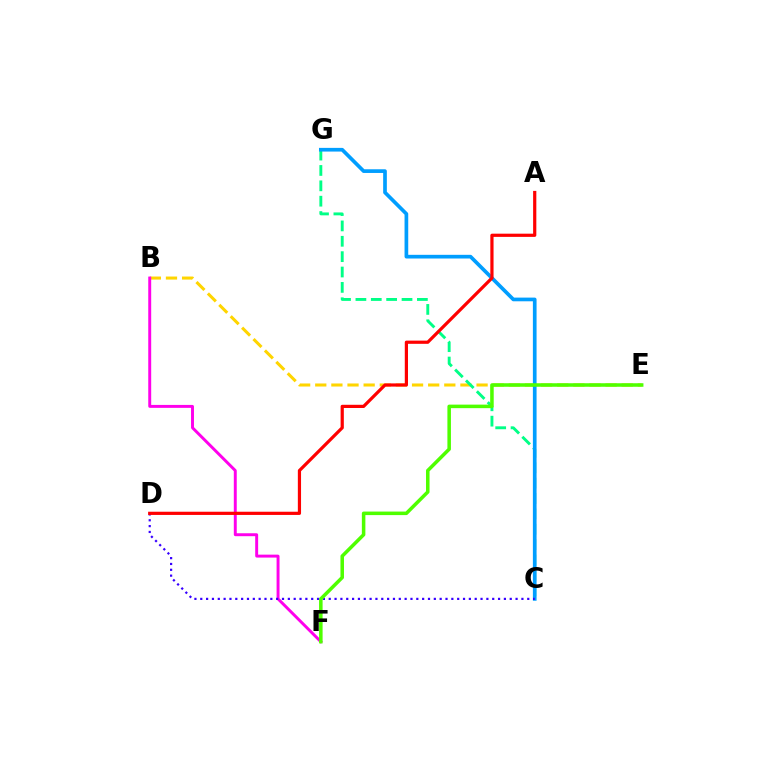{('B', 'E'): [{'color': '#ffd500', 'line_style': 'dashed', 'thickness': 2.19}], ('C', 'G'): [{'color': '#00ff86', 'line_style': 'dashed', 'thickness': 2.09}, {'color': '#009eff', 'line_style': 'solid', 'thickness': 2.66}], ('B', 'F'): [{'color': '#ff00ed', 'line_style': 'solid', 'thickness': 2.12}], ('C', 'D'): [{'color': '#3700ff', 'line_style': 'dotted', 'thickness': 1.59}], ('E', 'F'): [{'color': '#4fff00', 'line_style': 'solid', 'thickness': 2.54}], ('A', 'D'): [{'color': '#ff0000', 'line_style': 'solid', 'thickness': 2.31}]}